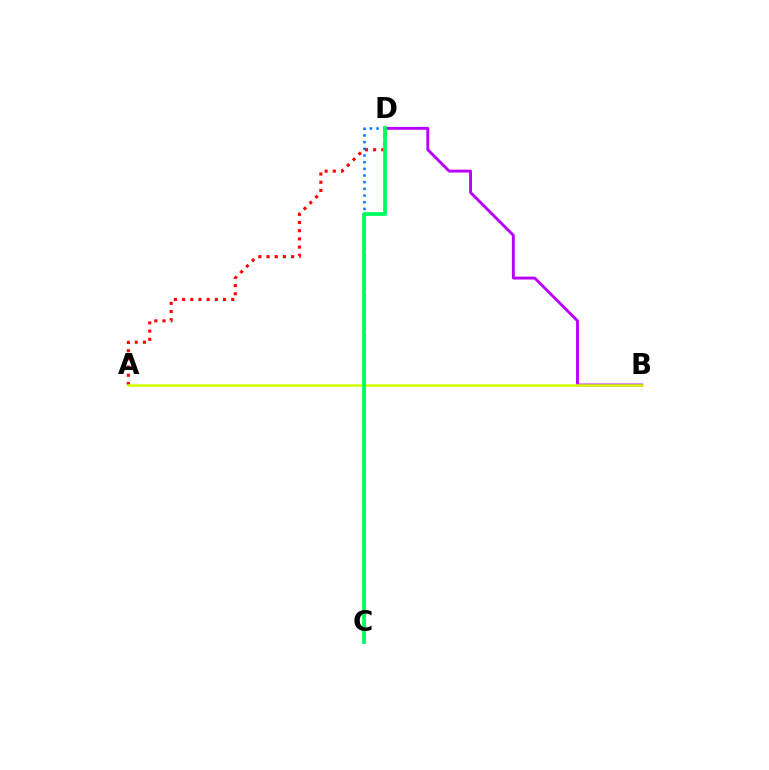{('A', 'D'): [{'color': '#ff0000', 'line_style': 'dotted', 'thickness': 2.23}], ('C', 'D'): [{'color': '#0074ff', 'line_style': 'dotted', 'thickness': 1.81}, {'color': '#00ff5c', 'line_style': 'solid', 'thickness': 2.71}], ('B', 'D'): [{'color': '#b900ff', 'line_style': 'solid', 'thickness': 2.08}], ('A', 'B'): [{'color': '#d1ff00', 'line_style': 'solid', 'thickness': 1.81}]}